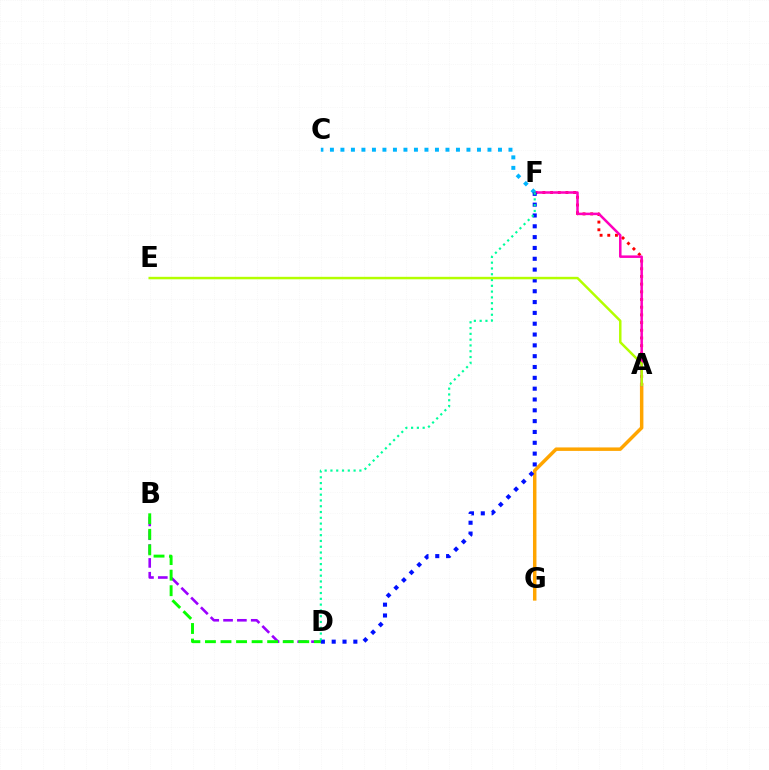{('A', 'F'): [{'color': '#ff0000', 'line_style': 'dotted', 'thickness': 2.09}, {'color': '#ff00bd', 'line_style': 'solid', 'thickness': 1.81}], ('B', 'D'): [{'color': '#9b00ff', 'line_style': 'dashed', 'thickness': 1.88}, {'color': '#08ff00', 'line_style': 'dashed', 'thickness': 2.11}], ('A', 'G'): [{'color': '#ffa500', 'line_style': 'solid', 'thickness': 2.5}], ('C', 'F'): [{'color': '#00b5ff', 'line_style': 'dotted', 'thickness': 2.85}], ('D', 'F'): [{'color': '#0010ff', 'line_style': 'dotted', 'thickness': 2.94}, {'color': '#00ff9d', 'line_style': 'dotted', 'thickness': 1.57}], ('A', 'E'): [{'color': '#b3ff00', 'line_style': 'solid', 'thickness': 1.78}]}